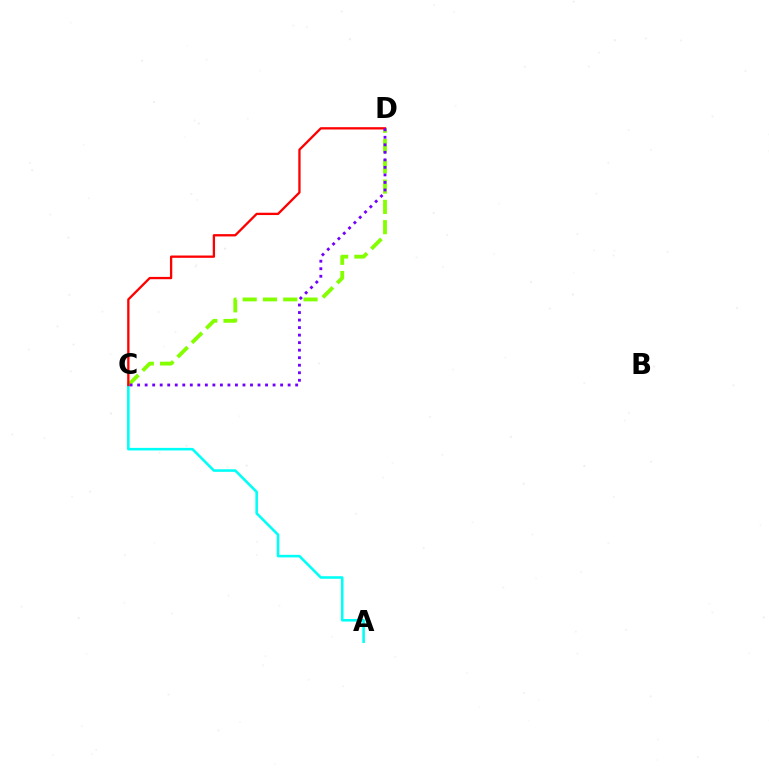{('A', 'C'): [{'color': '#00fff6', 'line_style': 'solid', 'thickness': 1.85}], ('C', 'D'): [{'color': '#84ff00', 'line_style': 'dashed', 'thickness': 2.76}, {'color': '#ff0000', 'line_style': 'solid', 'thickness': 1.66}, {'color': '#7200ff', 'line_style': 'dotted', 'thickness': 2.04}]}